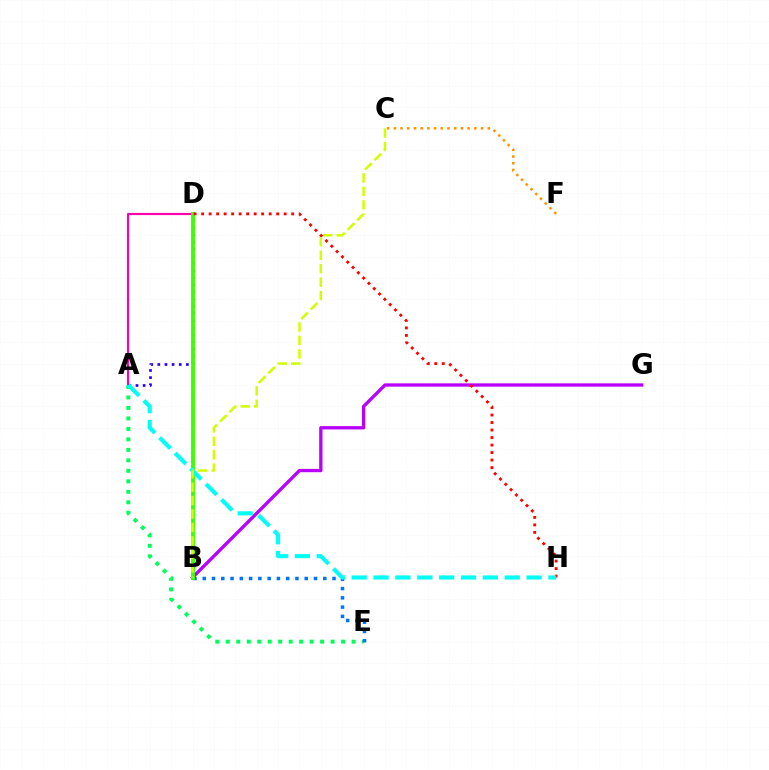{('C', 'F'): [{'color': '#ff9400', 'line_style': 'dotted', 'thickness': 1.82}], ('A', 'D'): [{'color': '#ff00ac', 'line_style': 'solid', 'thickness': 1.57}, {'color': '#2500ff', 'line_style': 'dotted', 'thickness': 1.94}], ('A', 'E'): [{'color': '#00ff5c', 'line_style': 'dotted', 'thickness': 2.85}], ('B', 'E'): [{'color': '#0074ff', 'line_style': 'dotted', 'thickness': 2.52}], ('B', 'G'): [{'color': '#b900ff', 'line_style': 'solid', 'thickness': 2.39}], ('B', 'D'): [{'color': '#3dff00', 'line_style': 'solid', 'thickness': 2.77}], ('D', 'H'): [{'color': '#ff0000', 'line_style': 'dotted', 'thickness': 2.04}], ('A', 'H'): [{'color': '#00fff6', 'line_style': 'dashed', 'thickness': 2.97}], ('B', 'C'): [{'color': '#d1ff00', 'line_style': 'dashed', 'thickness': 1.83}]}